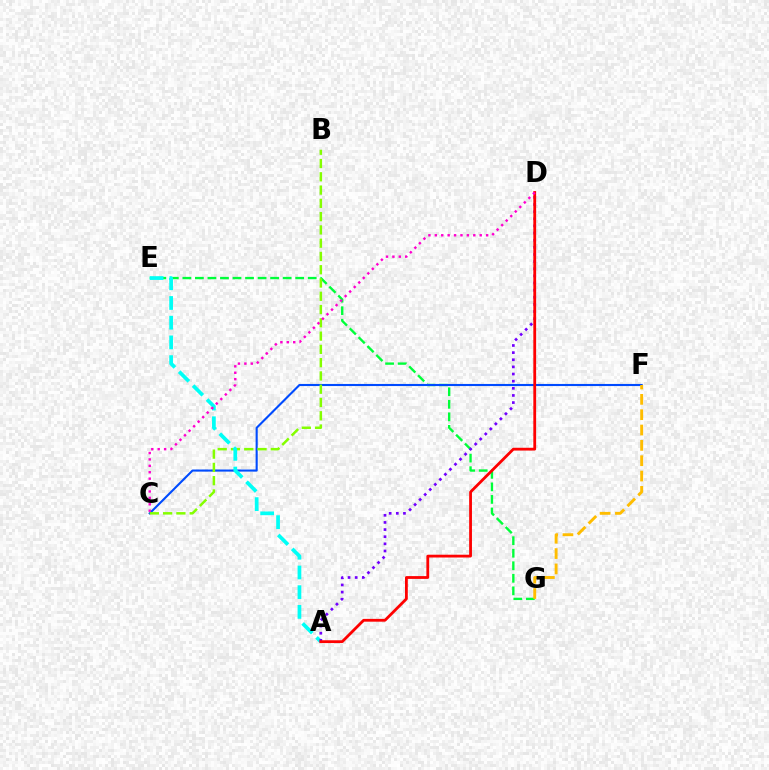{('E', 'G'): [{'color': '#00ff39', 'line_style': 'dashed', 'thickness': 1.7}], ('C', 'F'): [{'color': '#004bff', 'line_style': 'solid', 'thickness': 1.52}], ('F', 'G'): [{'color': '#ffbd00', 'line_style': 'dashed', 'thickness': 2.08}], ('B', 'C'): [{'color': '#84ff00', 'line_style': 'dashed', 'thickness': 1.8}], ('A', 'E'): [{'color': '#00fff6', 'line_style': 'dashed', 'thickness': 2.68}], ('A', 'D'): [{'color': '#7200ff', 'line_style': 'dotted', 'thickness': 1.94}, {'color': '#ff0000', 'line_style': 'solid', 'thickness': 2.01}], ('C', 'D'): [{'color': '#ff00cf', 'line_style': 'dotted', 'thickness': 1.74}]}